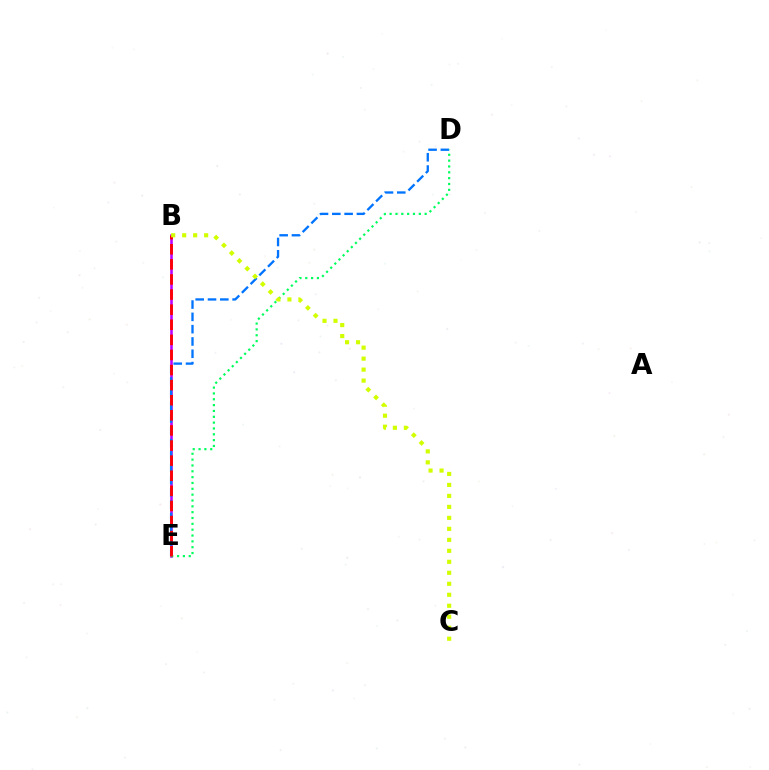{('B', 'E'): [{'color': '#b900ff', 'line_style': 'solid', 'thickness': 1.85}, {'color': '#ff0000', 'line_style': 'dashed', 'thickness': 2.05}], ('D', 'E'): [{'color': '#0074ff', 'line_style': 'dashed', 'thickness': 1.67}, {'color': '#00ff5c', 'line_style': 'dotted', 'thickness': 1.59}], ('B', 'C'): [{'color': '#d1ff00', 'line_style': 'dotted', 'thickness': 2.98}]}